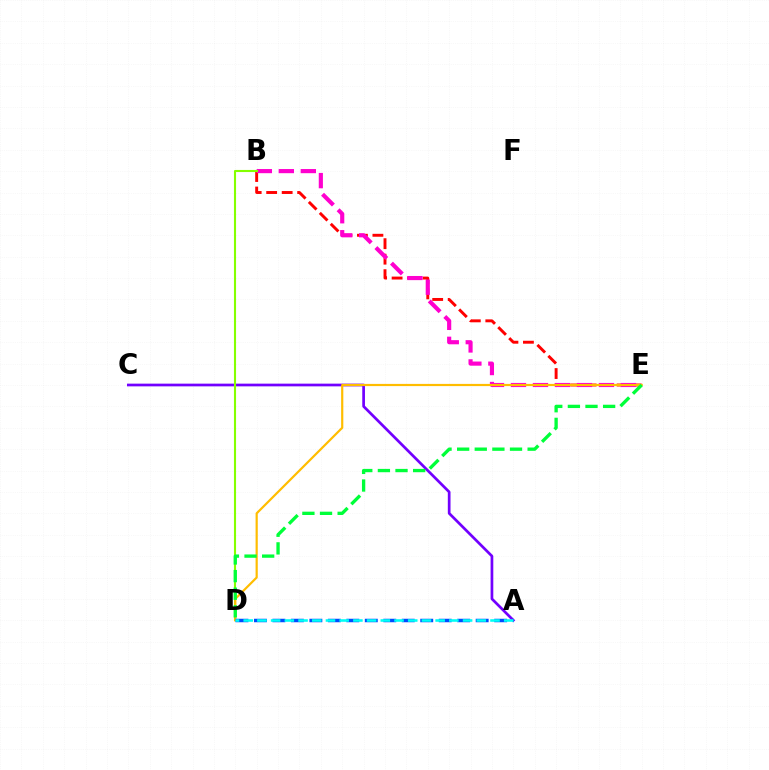{('B', 'E'): [{'color': '#ff0000', 'line_style': 'dashed', 'thickness': 2.1}, {'color': '#ff00cf', 'line_style': 'dashed', 'thickness': 2.99}], ('A', 'C'): [{'color': '#7200ff', 'line_style': 'solid', 'thickness': 1.95}], ('B', 'D'): [{'color': '#84ff00', 'line_style': 'solid', 'thickness': 1.52}], ('D', 'E'): [{'color': '#ffbd00', 'line_style': 'solid', 'thickness': 1.58}, {'color': '#00ff39', 'line_style': 'dashed', 'thickness': 2.39}], ('A', 'D'): [{'color': '#004bff', 'line_style': 'dashed', 'thickness': 2.51}, {'color': '#00fff6', 'line_style': 'dashed', 'thickness': 1.86}]}